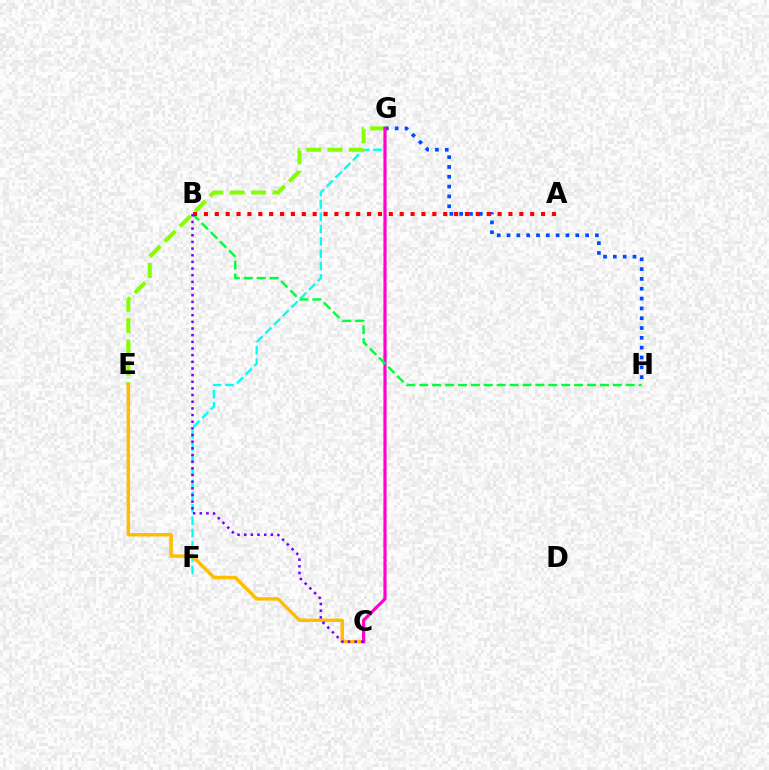{('F', 'G'): [{'color': '#00fff6', 'line_style': 'dashed', 'thickness': 1.67}], ('E', 'G'): [{'color': '#84ff00', 'line_style': 'dashed', 'thickness': 2.9}], ('C', 'E'): [{'color': '#ffbd00', 'line_style': 'solid', 'thickness': 2.49}], ('G', 'H'): [{'color': '#004bff', 'line_style': 'dotted', 'thickness': 2.67}], ('C', 'G'): [{'color': '#ff00cf', 'line_style': 'solid', 'thickness': 2.29}], ('B', 'H'): [{'color': '#00ff39', 'line_style': 'dashed', 'thickness': 1.75}], ('A', 'B'): [{'color': '#ff0000', 'line_style': 'dotted', 'thickness': 2.96}], ('B', 'C'): [{'color': '#7200ff', 'line_style': 'dotted', 'thickness': 1.81}]}